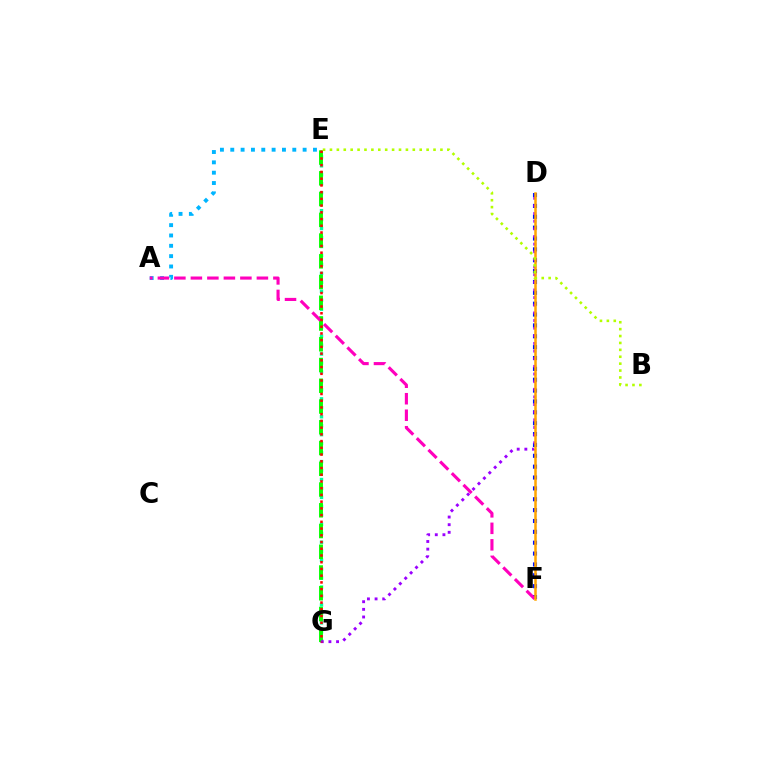{('A', 'E'): [{'color': '#00b5ff', 'line_style': 'dotted', 'thickness': 2.81}], ('E', 'G'): [{'color': '#00ff9d', 'line_style': 'dotted', 'thickness': 2.43}, {'color': '#08ff00', 'line_style': 'dashed', 'thickness': 2.82}, {'color': '#ff0000', 'line_style': 'dotted', 'thickness': 1.83}], ('D', 'F'): [{'color': '#0010ff', 'line_style': 'dotted', 'thickness': 2.95}, {'color': '#ffa500', 'line_style': 'solid', 'thickness': 1.81}], ('D', 'G'): [{'color': '#9b00ff', 'line_style': 'dotted', 'thickness': 2.08}], ('A', 'F'): [{'color': '#ff00bd', 'line_style': 'dashed', 'thickness': 2.24}], ('B', 'E'): [{'color': '#b3ff00', 'line_style': 'dotted', 'thickness': 1.88}]}